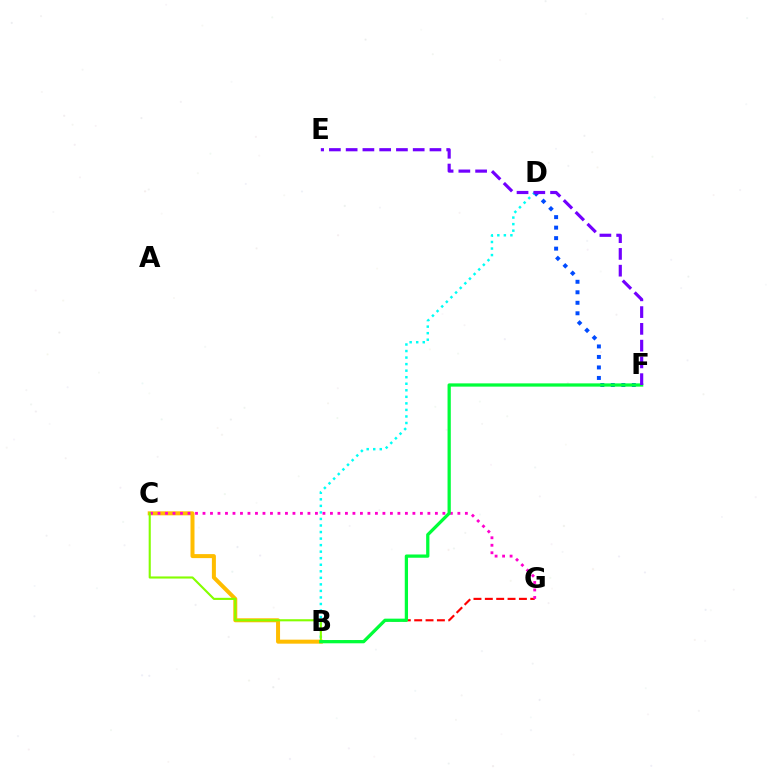{('D', 'F'): [{'color': '#004bff', 'line_style': 'dotted', 'thickness': 2.85}], ('B', 'D'): [{'color': '#00fff6', 'line_style': 'dotted', 'thickness': 1.78}], ('B', 'G'): [{'color': '#ff0000', 'line_style': 'dashed', 'thickness': 1.54}], ('B', 'C'): [{'color': '#ffbd00', 'line_style': 'solid', 'thickness': 2.88}, {'color': '#84ff00', 'line_style': 'solid', 'thickness': 1.53}], ('C', 'G'): [{'color': '#ff00cf', 'line_style': 'dotted', 'thickness': 2.04}], ('B', 'F'): [{'color': '#00ff39', 'line_style': 'solid', 'thickness': 2.34}], ('E', 'F'): [{'color': '#7200ff', 'line_style': 'dashed', 'thickness': 2.28}]}